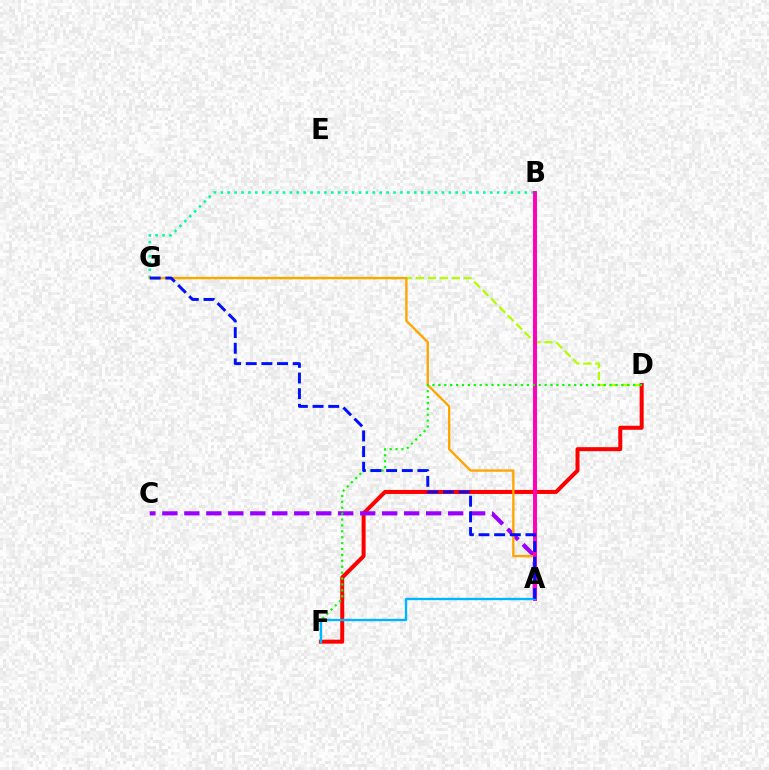{('D', 'F'): [{'color': '#ff0000', 'line_style': 'solid', 'thickness': 2.88}, {'color': '#08ff00', 'line_style': 'dotted', 'thickness': 1.6}], ('B', 'G'): [{'color': '#00ff9d', 'line_style': 'dotted', 'thickness': 1.88}], ('A', 'C'): [{'color': '#9b00ff', 'line_style': 'dashed', 'thickness': 2.99}], ('D', 'G'): [{'color': '#b3ff00', 'line_style': 'dashed', 'thickness': 1.62}], ('A', 'G'): [{'color': '#ffa500', 'line_style': 'solid', 'thickness': 1.68}, {'color': '#0010ff', 'line_style': 'dashed', 'thickness': 2.13}], ('A', 'B'): [{'color': '#ff00bd', 'line_style': 'solid', 'thickness': 2.84}], ('A', 'F'): [{'color': '#00b5ff', 'line_style': 'solid', 'thickness': 1.68}]}